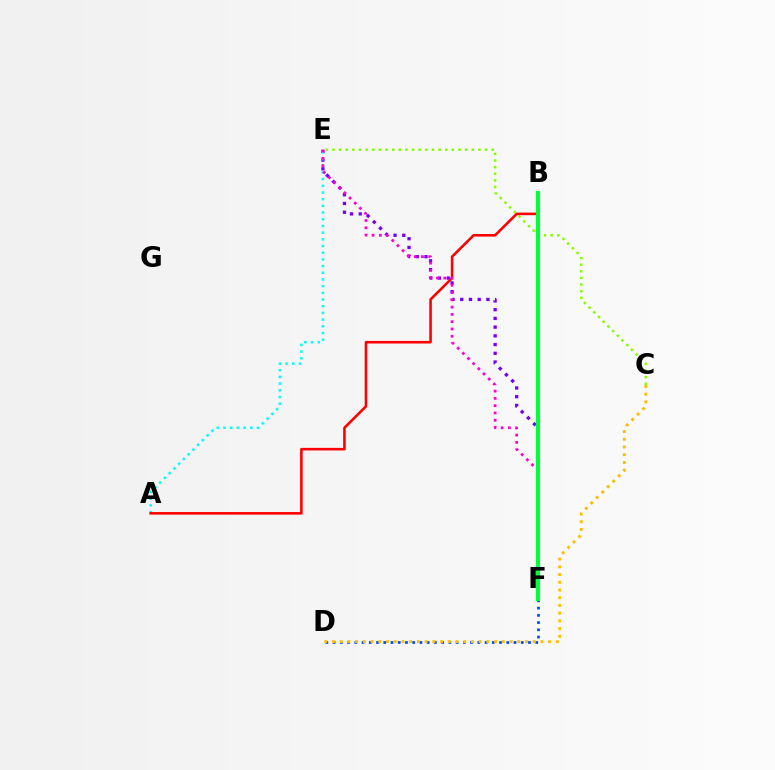{('C', 'E'): [{'color': '#84ff00', 'line_style': 'dotted', 'thickness': 1.8}], ('E', 'F'): [{'color': '#7200ff', 'line_style': 'dotted', 'thickness': 2.37}, {'color': '#ff00cf', 'line_style': 'dotted', 'thickness': 1.98}], ('A', 'E'): [{'color': '#00fff6', 'line_style': 'dotted', 'thickness': 1.82}], ('D', 'F'): [{'color': '#004bff', 'line_style': 'dotted', 'thickness': 1.97}], ('A', 'B'): [{'color': '#ff0000', 'line_style': 'solid', 'thickness': 1.85}], ('C', 'D'): [{'color': '#ffbd00', 'line_style': 'dotted', 'thickness': 2.1}], ('B', 'F'): [{'color': '#00ff39', 'line_style': 'solid', 'thickness': 2.98}]}